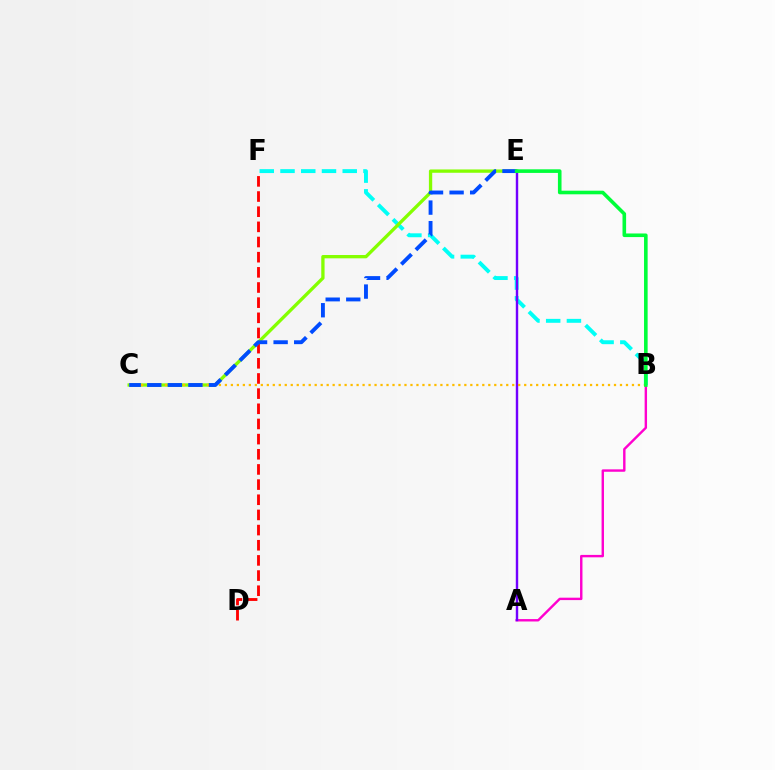{('B', 'F'): [{'color': '#00fff6', 'line_style': 'dashed', 'thickness': 2.82}], ('A', 'B'): [{'color': '#ff00cf', 'line_style': 'solid', 'thickness': 1.74}], ('D', 'F'): [{'color': '#ff0000', 'line_style': 'dashed', 'thickness': 2.06}], ('A', 'E'): [{'color': '#7200ff', 'line_style': 'solid', 'thickness': 1.74}], ('C', 'E'): [{'color': '#84ff00', 'line_style': 'solid', 'thickness': 2.38}, {'color': '#004bff', 'line_style': 'dashed', 'thickness': 2.79}], ('B', 'C'): [{'color': '#ffbd00', 'line_style': 'dotted', 'thickness': 1.63}], ('B', 'E'): [{'color': '#00ff39', 'line_style': 'solid', 'thickness': 2.6}]}